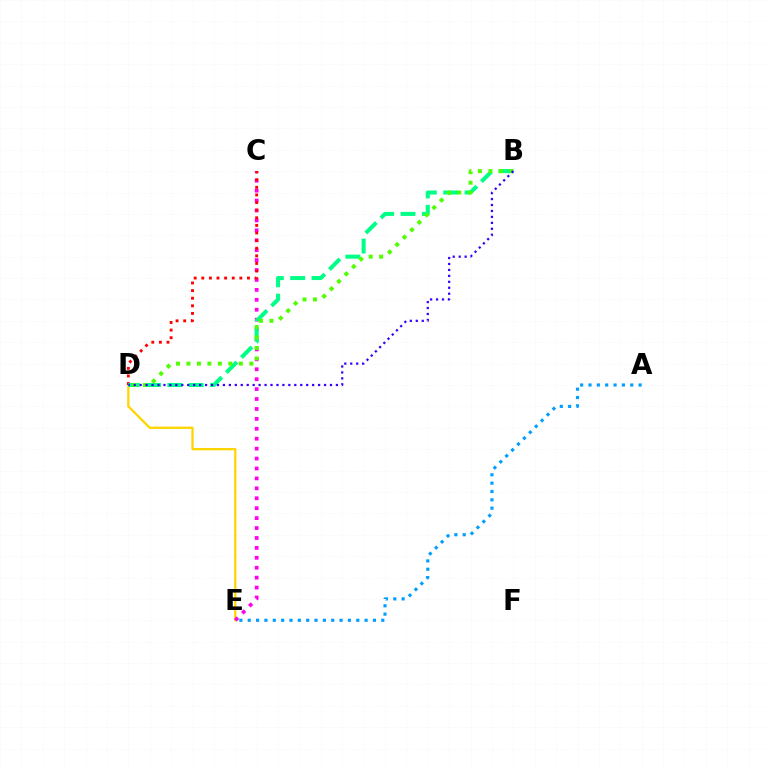{('D', 'E'): [{'color': '#ffd500', 'line_style': 'solid', 'thickness': 1.65}], ('C', 'E'): [{'color': '#ff00ed', 'line_style': 'dotted', 'thickness': 2.7}], ('A', 'E'): [{'color': '#009eff', 'line_style': 'dotted', 'thickness': 2.27}], ('C', 'D'): [{'color': '#ff0000', 'line_style': 'dotted', 'thickness': 2.07}], ('B', 'D'): [{'color': '#00ff86', 'line_style': 'dashed', 'thickness': 2.9}, {'color': '#4fff00', 'line_style': 'dotted', 'thickness': 2.85}, {'color': '#3700ff', 'line_style': 'dotted', 'thickness': 1.62}]}